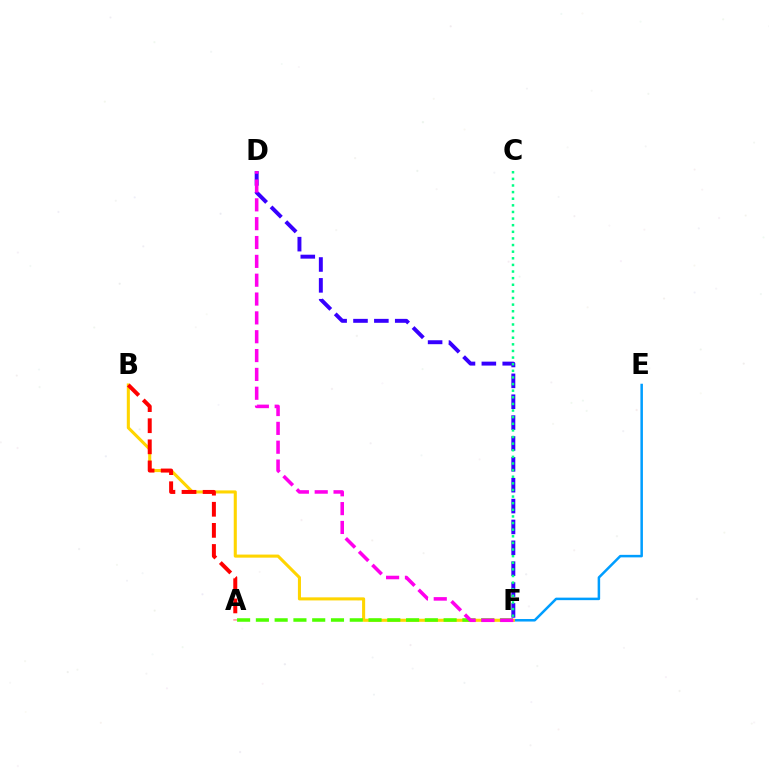{('E', 'F'): [{'color': '#009eff', 'line_style': 'solid', 'thickness': 1.81}], ('D', 'F'): [{'color': '#3700ff', 'line_style': 'dashed', 'thickness': 2.83}, {'color': '#ff00ed', 'line_style': 'dashed', 'thickness': 2.56}], ('B', 'F'): [{'color': '#ffd500', 'line_style': 'solid', 'thickness': 2.21}], ('A', 'B'): [{'color': '#ff0000', 'line_style': 'dashed', 'thickness': 2.87}], ('A', 'F'): [{'color': '#4fff00', 'line_style': 'dashed', 'thickness': 2.55}], ('C', 'F'): [{'color': '#00ff86', 'line_style': 'dotted', 'thickness': 1.8}]}